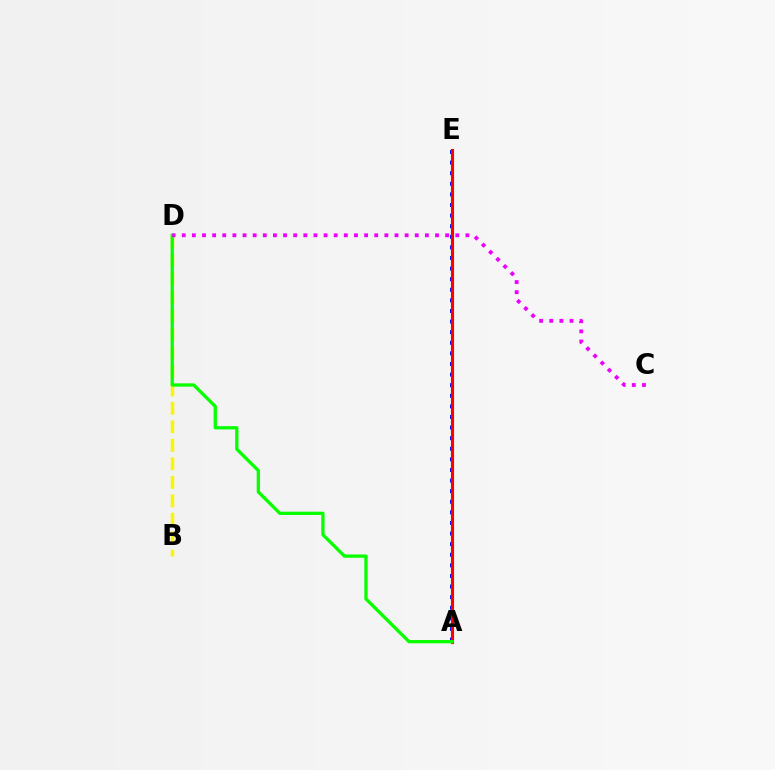{('B', 'D'): [{'color': '#fcf500', 'line_style': 'dashed', 'thickness': 2.51}], ('A', 'E'): [{'color': '#0010ff', 'line_style': 'dotted', 'thickness': 2.88}, {'color': '#00fff6', 'line_style': 'dashed', 'thickness': 2.22}, {'color': '#ff0000', 'line_style': 'solid', 'thickness': 2.23}], ('A', 'D'): [{'color': '#08ff00', 'line_style': 'solid', 'thickness': 2.37}], ('C', 'D'): [{'color': '#ee00ff', 'line_style': 'dotted', 'thickness': 2.75}]}